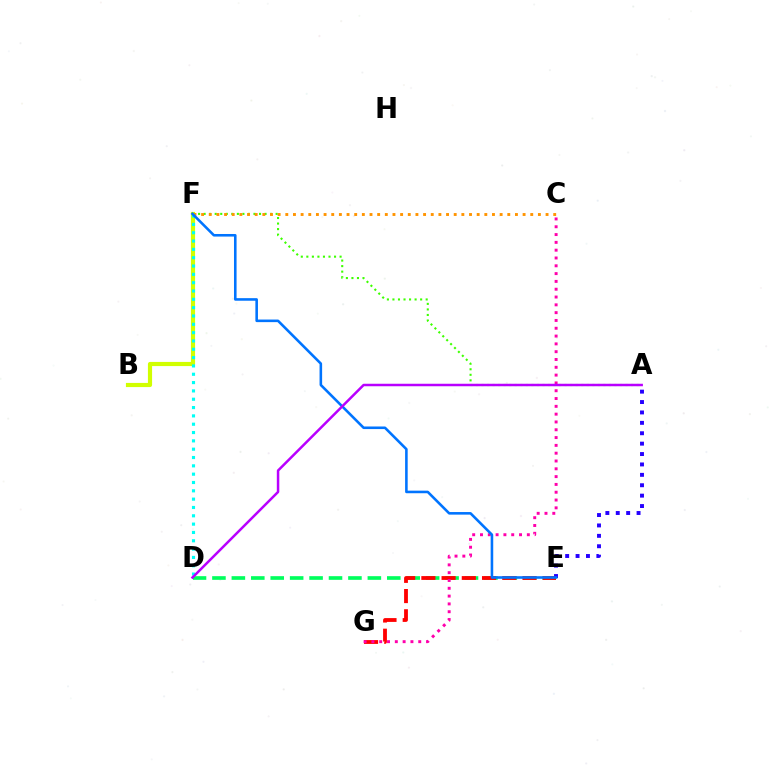{('B', 'F'): [{'color': '#d1ff00', 'line_style': 'solid', 'thickness': 3.0}], ('A', 'F'): [{'color': '#3dff00', 'line_style': 'dotted', 'thickness': 1.51}], ('D', 'E'): [{'color': '#00ff5c', 'line_style': 'dashed', 'thickness': 2.64}], ('E', 'G'): [{'color': '#ff0000', 'line_style': 'dashed', 'thickness': 2.75}], ('C', 'F'): [{'color': '#ff9400', 'line_style': 'dotted', 'thickness': 2.08}], ('C', 'G'): [{'color': '#ff00ac', 'line_style': 'dotted', 'thickness': 2.12}], ('D', 'F'): [{'color': '#00fff6', 'line_style': 'dotted', 'thickness': 2.26}], ('A', 'E'): [{'color': '#2500ff', 'line_style': 'dotted', 'thickness': 2.83}], ('E', 'F'): [{'color': '#0074ff', 'line_style': 'solid', 'thickness': 1.86}], ('A', 'D'): [{'color': '#b900ff', 'line_style': 'solid', 'thickness': 1.8}]}